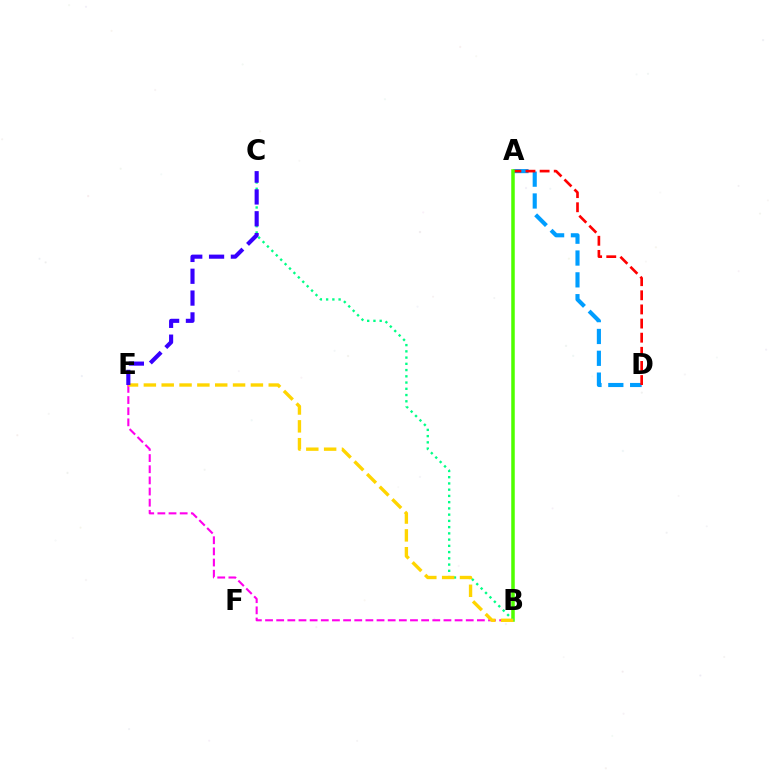{('B', 'E'): [{'color': '#ff00ed', 'line_style': 'dashed', 'thickness': 1.51}, {'color': '#ffd500', 'line_style': 'dashed', 'thickness': 2.42}], ('A', 'D'): [{'color': '#009eff', 'line_style': 'dashed', 'thickness': 2.96}, {'color': '#ff0000', 'line_style': 'dashed', 'thickness': 1.92}], ('A', 'B'): [{'color': '#4fff00', 'line_style': 'solid', 'thickness': 2.53}], ('B', 'C'): [{'color': '#00ff86', 'line_style': 'dotted', 'thickness': 1.7}], ('C', 'E'): [{'color': '#3700ff', 'line_style': 'dashed', 'thickness': 2.96}]}